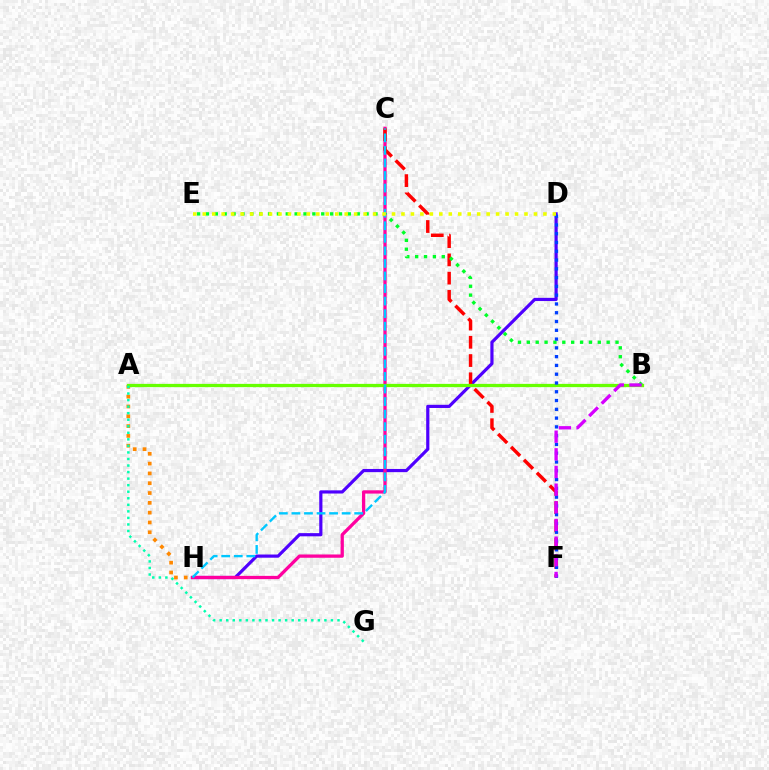{('D', 'H'): [{'color': '#4f00ff', 'line_style': 'solid', 'thickness': 2.29}], ('C', 'H'): [{'color': '#ff00a0', 'line_style': 'solid', 'thickness': 2.36}, {'color': '#00c7ff', 'line_style': 'dashed', 'thickness': 1.71}], ('C', 'F'): [{'color': '#ff0000', 'line_style': 'dashed', 'thickness': 2.48}], ('A', 'H'): [{'color': '#ff8800', 'line_style': 'dotted', 'thickness': 2.67}], ('A', 'B'): [{'color': '#66ff00', 'line_style': 'solid', 'thickness': 2.35}], ('B', 'E'): [{'color': '#00ff27', 'line_style': 'dotted', 'thickness': 2.41}], ('A', 'G'): [{'color': '#00ffaf', 'line_style': 'dotted', 'thickness': 1.78}], ('D', 'F'): [{'color': '#003fff', 'line_style': 'dotted', 'thickness': 2.39}], ('D', 'E'): [{'color': '#eeff00', 'line_style': 'dotted', 'thickness': 2.57}], ('B', 'F'): [{'color': '#d600ff', 'line_style': 'dashed', 'thickness': 2.4}]}